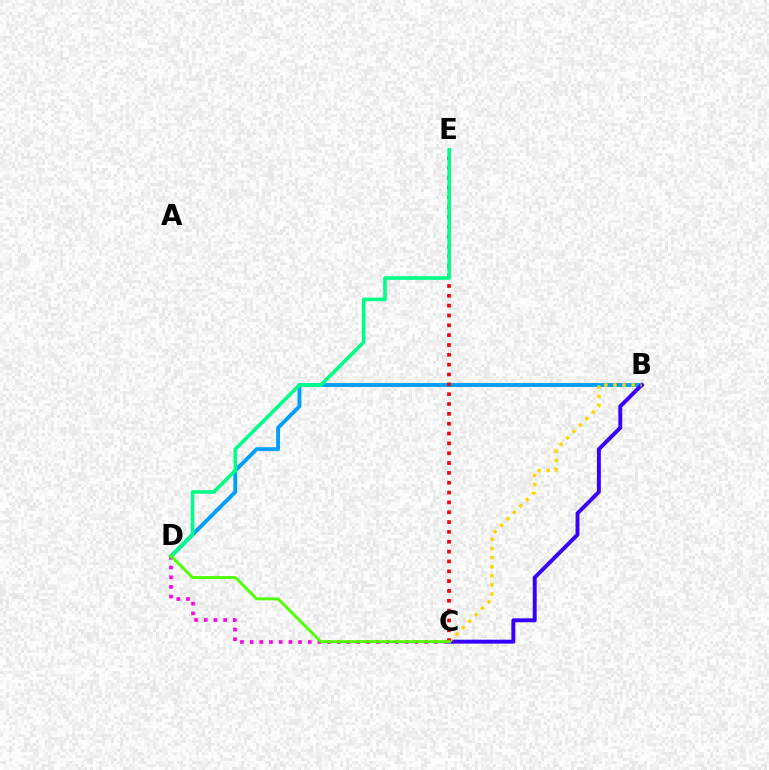{('B', 'D'): [{'color': '#009eff', 'line_style': 'solid', 'thickness': 2.79}], ('B', 'C'): [{'color': '#3700ff', 'line_style': 'solid', 'thickness': 2.83}, {'color': '#ffd500', 'line_style': 'dotted', 'thickness': 2.47}], ('C', 'D'): [{'color': '#ff00ed', 'line_style': 'dotted', 'thickness': 2.63}, {'color': '#4fff00', 'line_style': 'solid', 'thickness': 2.08}], ('C', 'E'): [{'color': '#ff0000', 'line_style': 'dotted', 'thickness': 2.67}], ('D', 'E'): [{'color': '#00ff86', 'line_style': 'solid', 'thickness': 2.62}]}